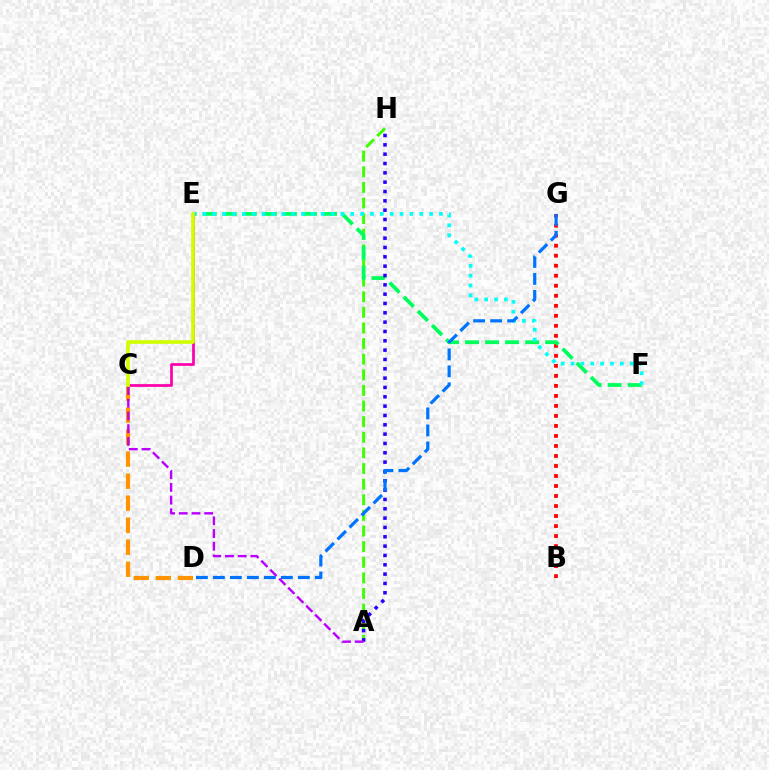{('A', 'H'): [{'color': '#3dff00', 'line_style': 'dashed', 'thickness': 2.12}, {'color': '#2500ff', 'line_style': 'dotted', 'thickness': 2.54}], ('B', 'G'): [{'color': '#ff0000', 'line_style': 'dotted', 'thickness': 2.72}], ('E', 'F'): [{'color': '#00ff5c', 'line_style': 'dashed', 'thickness': 2.72}, {'color': '#00fff6', 'line_style': 'dotted', 'thickness': 2.68}], ('C', 'D'): [{'color': '#ff9400', 'line_style': 'dashed', 'thickness': 2.99}], ('D', 'G'): [{'color': '#0074ff', 'line_style': 'dashed', 'thickness': 2.31}], ('C', 'E'): [{'color': '#ff00ac', 'line_style': 'solid', 'thickness': 1.97}, {'color': '#d1ff00', 'line_style': 'solid', 'thickness': 2.64}], ('A', 'C'): [{'color': '#b900ff', 'line_style': 'dashed', 'thickness': 1.73}]}